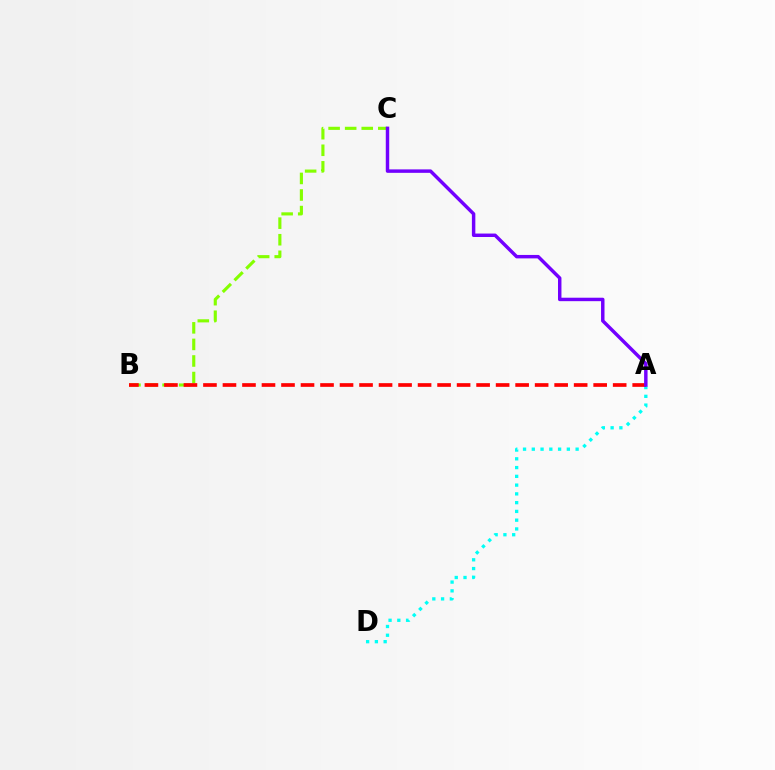{('A', 'D'): [{'color': '#00fff6', 'line_style': 'dotted', 'thickness': 2.38}], ('B', 'C'): [{'color': '#84ff00', 'line_style': 'dashed', 'thickness': 2.25}], ('A', 'B'): [{'color': '#ff0000', 'line_style': 'dashed', 'thickness': 2.65}], ('A', 'C'): [{'color': '#7200ff', 'line_style': 'solid', 'thickness': 2.48}]}